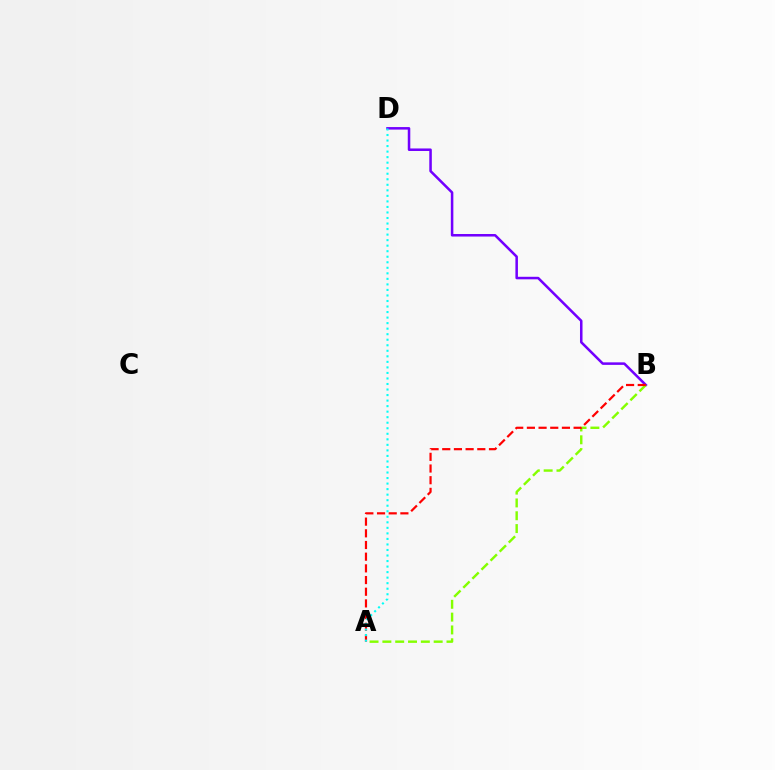{('B', 'D'): [{'color': '#7200ff', 'line_style': 'solid', 'thickness': 1.82}], ('A', 'B'): [{'color': '#84ff00', 'line_style': 'dashed', 'thickness': 1.74}, {'color': '#ff0000', 'line_style': 'dashed', 'thickness': 1.59}], ('A', 'D'): [{'color': '#00fff6', 'line_style': 'dotted', 'thickness': 1.5}]}